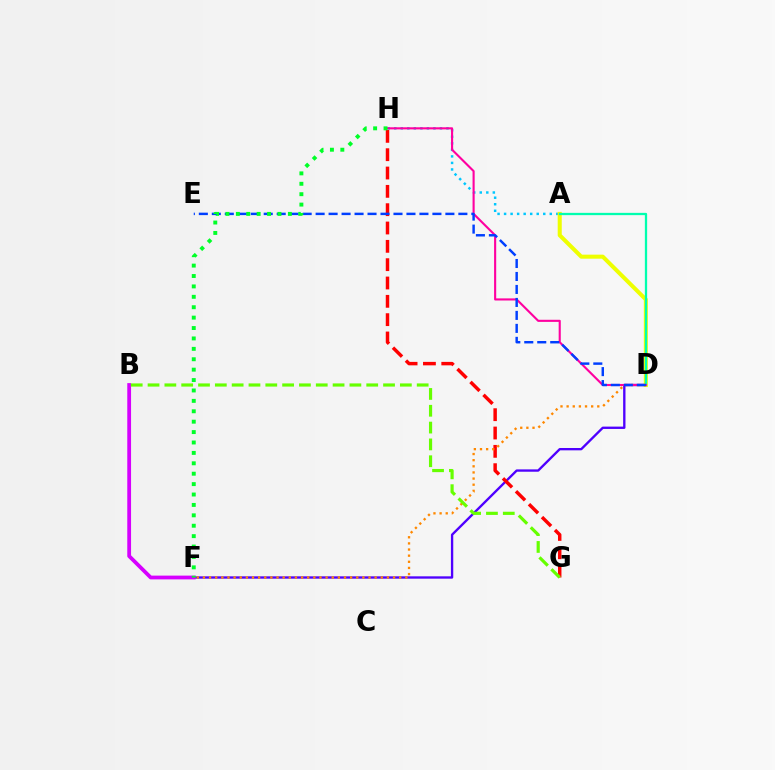{('A', 'H'): [{'color': '#00c7ff', 'line_style': 'dotted', 'thickness': 1.77}], ('D', 'F'): [{'color': '#4f00ff', 'line_style': 'solid', 'thickness': 1.69}, {'color': '#ff8800', 'line_style': 'dotted', 'thickness': 1.67}], ('B', 'F'): [{'color': '#d600ff', 'line_style': 'solid', 'thickness': 2.72}], ('A', 'D'): [{'color': '#eeff00', 'line_style': 'solid', 'thickness': 2.91}, {'color': '#00ffaf', 'line_style': 'solid', 'thickness': 1.65}], ('G', 'H'): [{'color': '#ff0000', 'line_style': 'dashed', 'thickness': 2.49}], ('D', 'H'): [{'color': '#ff00a0', 'line_style': 'solid', 'thickness': 1.52}], ('D', 'E'): [{'color': '#003fff', 'line_style': 'dashed', 'thickness': 1.76}], ('B', 'G'): [{'color': '#66ff00', 'line_style': 'dashed', 'thickness': 2.29}], ('F', 'H'): [{'color': '#00ff27', 'line_style': 'dotted', 'thickness': 2.83}]}